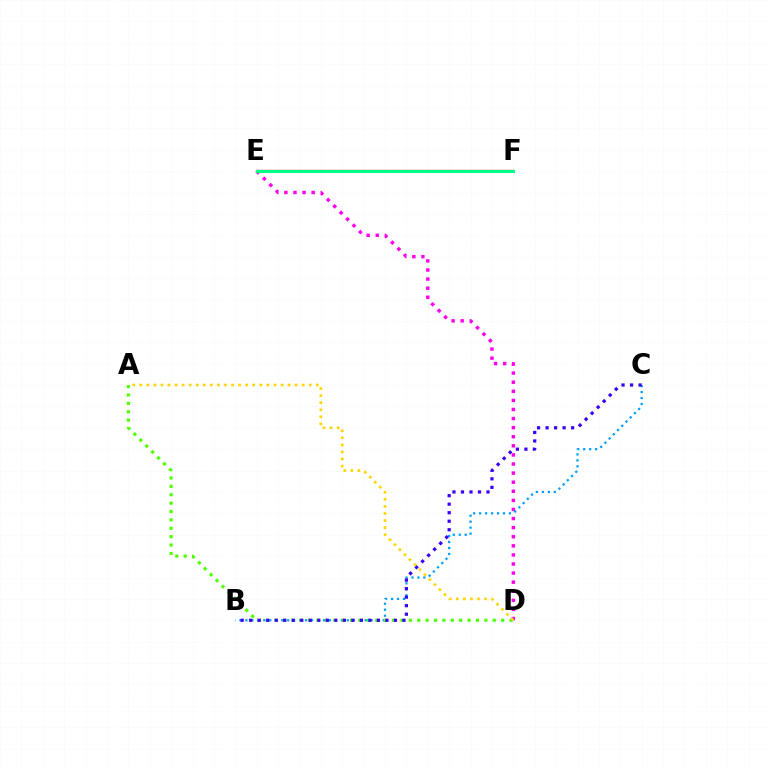{('D', 'E'): [{'color': '#ff00ed', 'line_style': 'dotted', 'thickness': 2.47}], ('E', 'F'): [{'color': '#ff0000', 'line_style': 'solid', 'thickness': 1.65}, {'color': '#00ff86', 'line_style': 'solid', 'thickness': 2.14}], ('B', 'C'): [{'color': '#009eff', 'line_style': 'dotted', 'thickness': 1.62}, {'color': '#3700ff', 'line_style': 'dotted', 'thickness': 2.31}], ('A', 'D'): [{'color': '#4fff00', 'line_style': 'dotted', 'thickness': 2.28}, {'color': '#ffd500', 'line_style': 'dotted', 'thickness': 1.92}]}